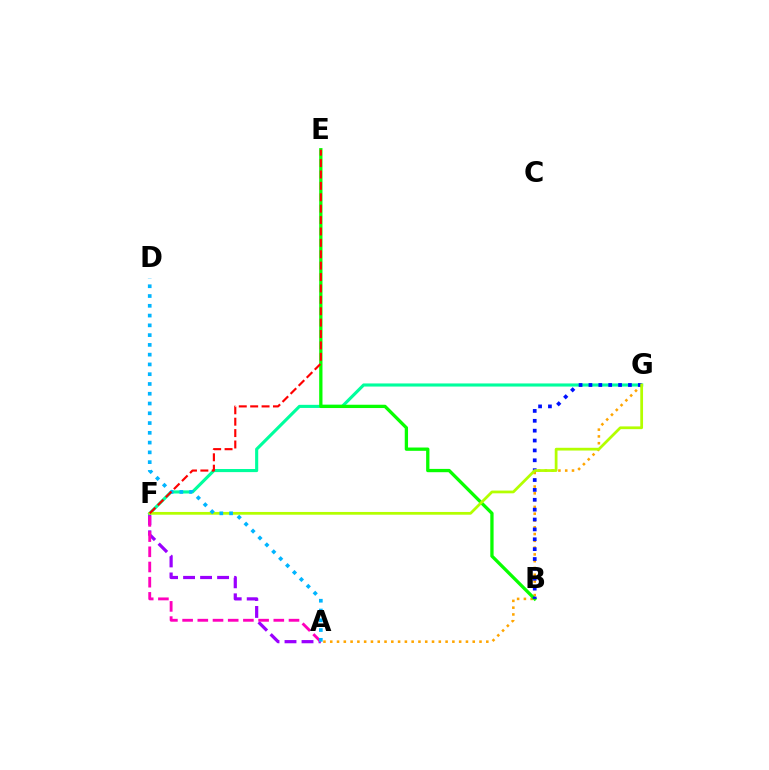{('A', 'F'): [{'color': '#9b00ff', 'line_style': 'dashed', 'thickness': 2.31}, {'color': '#ff00bd', 'line_style': 'dashed', 'thickness': 2.06}], ('A', 'G'): [{'color': '#ffa500', 'line_style': 'dotted', 'thickness': 1.84}], ('F', 'G'): [{'color': '#00ff9d', 'line_style': 'solid', 'thickness': 2.24}, {'color': '#b3ff00', 'line_style': 'solid', 'thickness': 1.98}], ('B', 'E'): [{'color': '#08ff00', 'line_style': 'solid', 'thickness': 2.37}], ('B', 'G'): [{'color': '#0010ff', 'line_style': 'dotted', 'thickness': 2.68}], ('A', 'D'): [{'color': '#00b5ff', 'line_style': 'dotted', 'thickness': 2.66}], ('E', 'F'): [{'color': '#ff0000', 'line_style': 'dashed', 'thickness': 1.55}]}